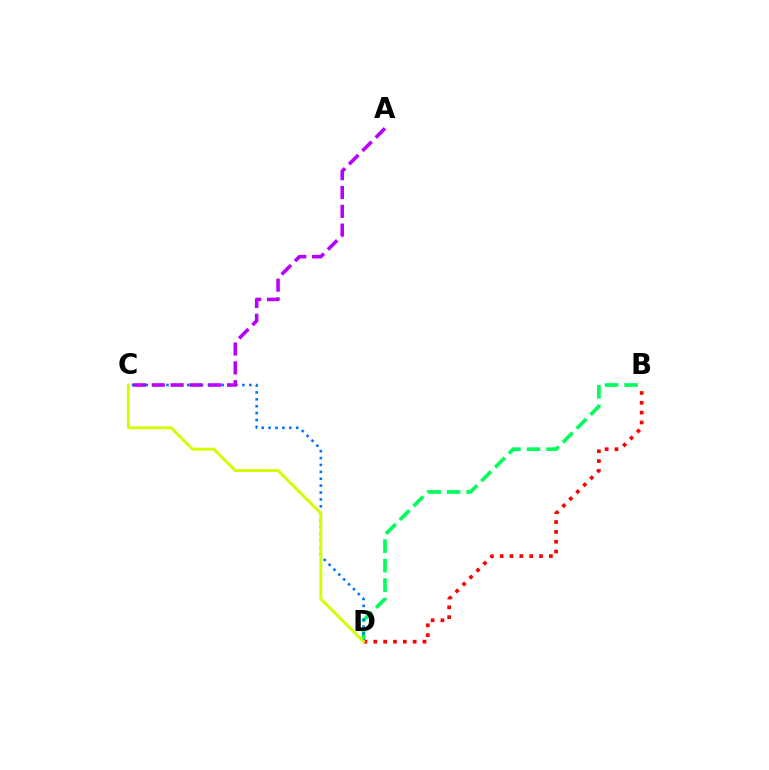{('B', 'D'): [{'color': '#00ff5c', 'line_style': 'dashed', 'thickness': 2.65}, {'color': '#ff0000', 'line_style': 'dotted', 'thickness': 2.67}], ('C', 'D'): [{'color': '#0074ff', 'line_style': 'dotted', 'thickness': 1.87}, {'color': '#d1ff00', 'line_style': 'solid', 'thickness': 2.11}], ('A', 'C'): [{'color': '#b900ff', 'line_style': 'dashed', 'thickness': 2.56}]}